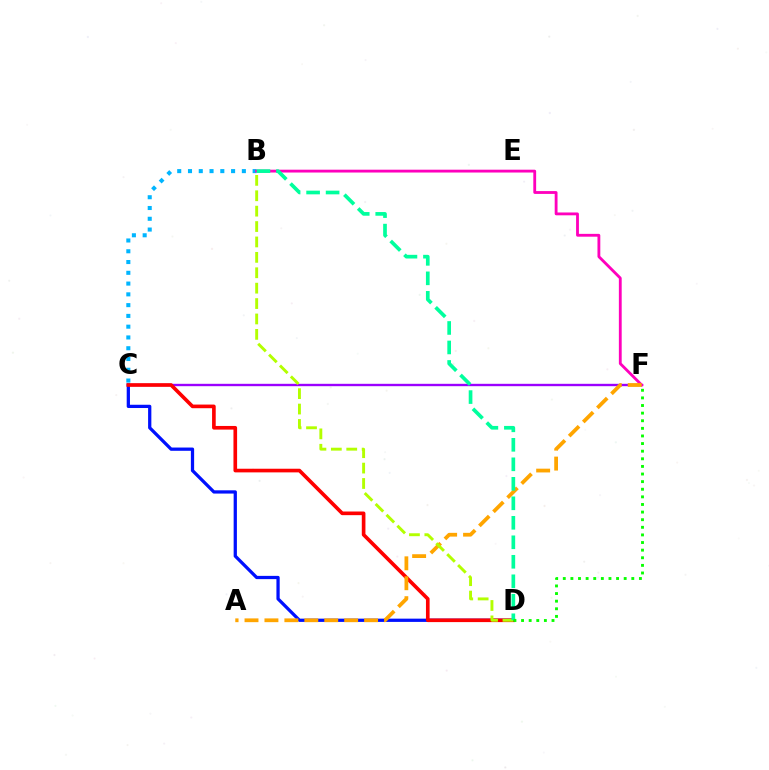{('B', 'C'): [{'color': '#00b5ff', 'line_style': 'dotted', 'thickness': 2.93}], ('C', 'F'): [{'color': '#9b00ff', 'line_style': 'solid', 'thickness': 1.71}], ('C', 'D'): [{'color': '#0010ff', 'line_style': 'solid', 'thickness': 2.35}, {'color': '#ff0000', 'line_style': 'solid', 'thickness': 2.62}], ('B', 'F'): [{'color': '#ff00bd', 'line_style': 'solid', 'thickness': 2.04}], ('A', 'F'): [{'color': '#ffa500', 'line_style': 'dashed', 'thickness': 2.71}], ('B', 'D'): [{'color': '#b3ff00', 'line_style': 'dashed', 'thickness': 2.09}, {'color': '#00ff9d', 'line_style': 'dashed', 'thickness': 2.65}], ('D', 'F'): [{'color': '#08ff00', 'line_style': 'dotted', 'thickness': 2.07}]}